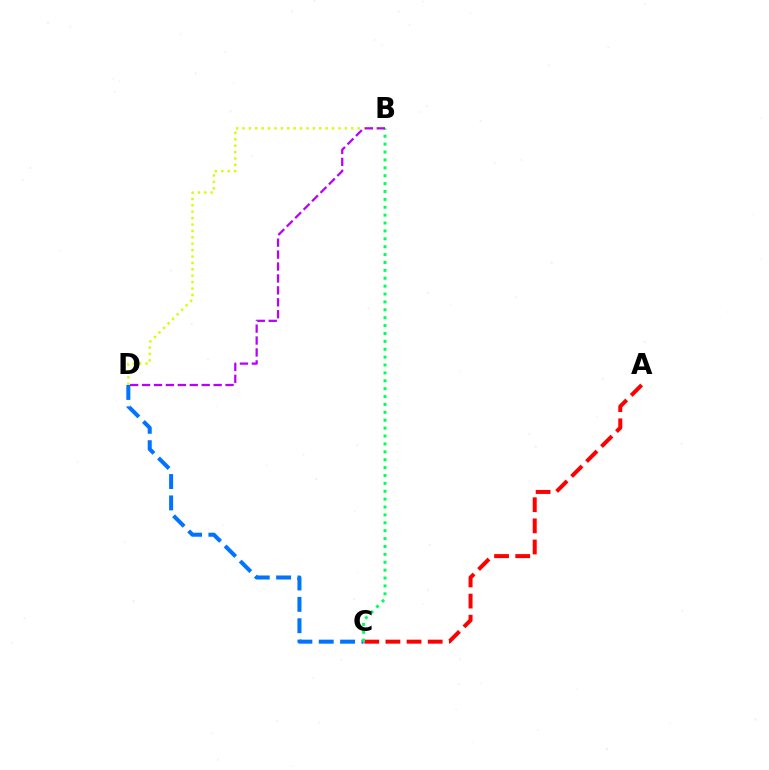{('A', 'C'): [{'color': '#ff0000', 'line_style': 'dashed', 'thickness': 2.87}], ('C', 'D'): [{'color': '#0074ff', 'line_style': 'dashed', 'thickness': 2.9}], ('B', 'C'): [{'color': '#00ff5c', 'line_style': 'dotted', 'thickness': 2.14}], ('B', 'D'): [{'color': '#d1ff00', 'line_style': 'dotted', 'thickness': 1.74}, {'color': '#b900ff', 'line_style': 'dashed', 'thickness': 1.62}]}